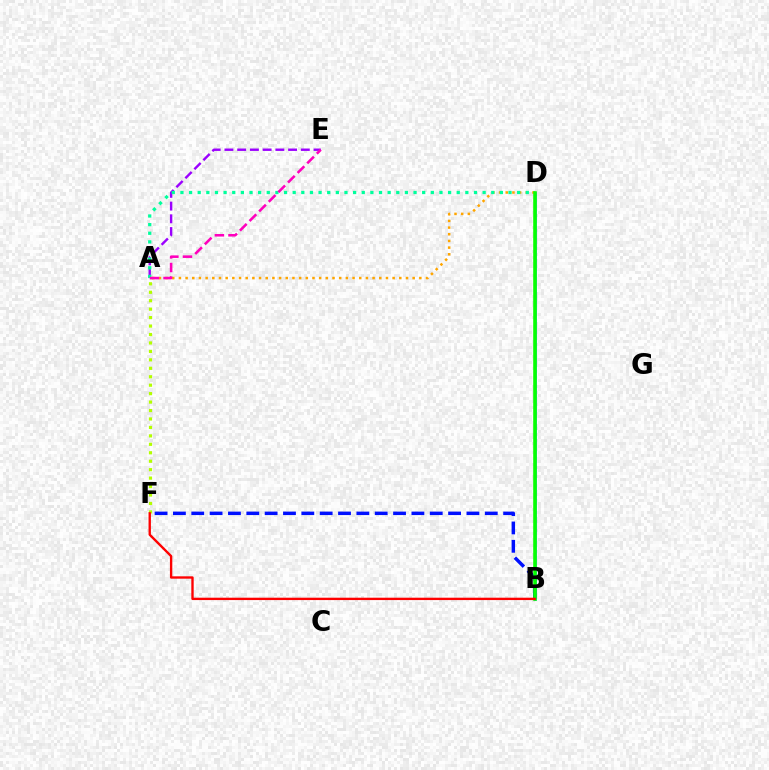{('A', 'D'): [{'color': '#ffa500', 'line_style': 'dotted', 'thickness': 1.81}, {'color': '#00ff9d', 'line_style': 'dotted', 'thickness': 2.35}], ('A', 'E'): [{'color': '#9b00ff', 'line_style': 'dashed', 'thickness': 1.73}, {'color': '#ff00bd', 'line_style': 'dashed', 'thickness': 1.85}], ('B', 'D'): [{'color': '#00b5ff', 'line_style': 'solid', 'thickness': 1.83}, {'color': '#08ff00', 'line_style': 'solid', 'thickness': 2.58}], ('A', 'F'): [{'color': '#b3ff00', 'line_style': 'dotted', 'thickness': 2.3}], ('B', 'F'): [{'color': '#0010ff', 'line_style': 'dashed', 'thickness': 2.49}, {'color': '#ff0000', 'line_style': 'solid', 'thickness': 1.7}]}